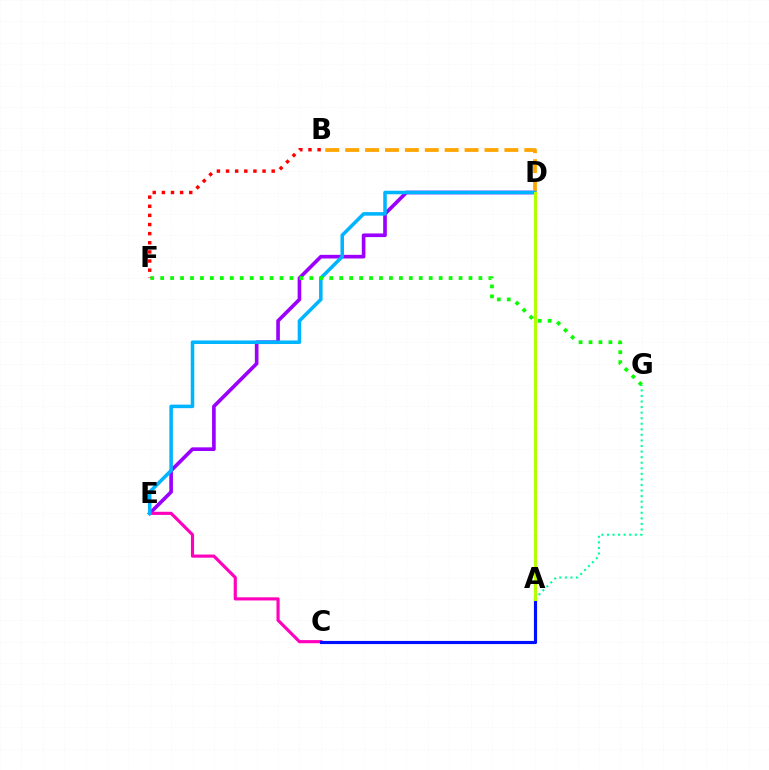{('D', 'E'): [{'color': '#9b00ff', 'line_style': 'solid', 'thickness': 2.63}, {'color': '#00b5ff', 'line_style': 'solid', 'thickness': 2.54}], ('C', 'E'): [{'color': '#ff00bd', 'line_style': 'solid', 'thickness': 2.27}], ('A', 'C'): [{'color': '#0010ff', 'line_style': 'solid', 'thickness': 2.27}], ('B', 'D'): [{'color': '#ffa500', 'line_style': 'dashed', 'thickness': 2.7}], ('F', 'G'): [{'color': '#08ff00', 'line_style': 'dotted', 'thickness': 2.7}], ('A', 'G'): [{'color': '#00ff9d', 'line_style': 'dotted', 'thickness': 1.51}], ('B', 'F'): [{'color': '#ff0000', 'line_style': 'dotted', 'thickness': 2.48}], ('A', 'D'): [{'color': '#b3ff00', 'line_style': 'solid', 'thickness': 2.21}]}